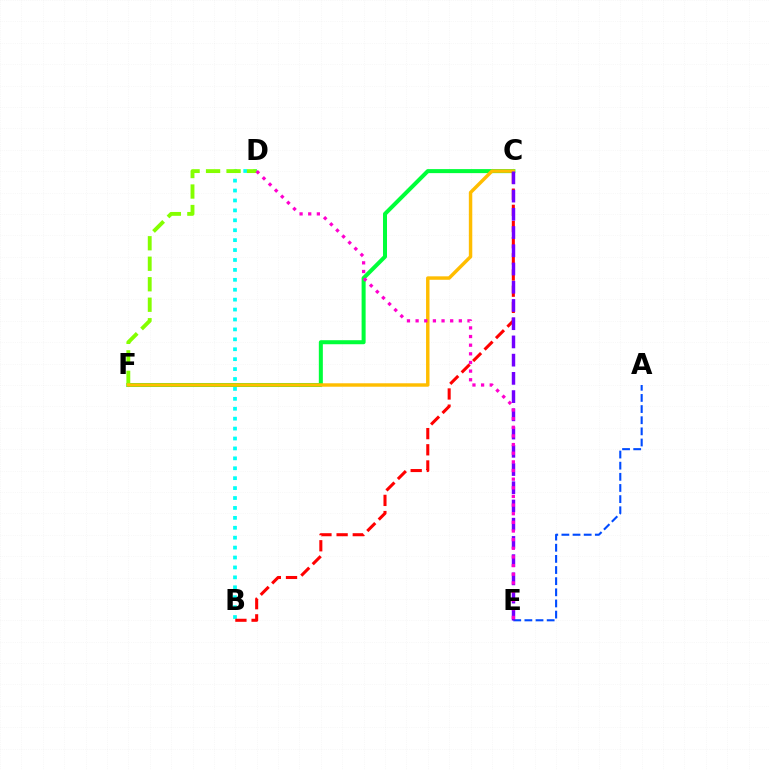{('C', 'F'): [{'color': '#00ff39', 'line_style': 'solid', 'thickness': 2.89}, {'color': '#ffbd00', 'line_style': 'solid', 'thickness': 2.48}], ('B', 'D'): [{'color': '#00fff6', 'line_style': 'dotted', 'thickness': 2.69}], ('D', 'F'): [{'color': '#84ff00', 'line_style': 'dashed', 'thickness': 2.78}], ('B', 'C'): [{'color': '#ff0000', 'line_style': 'dashed', 'thickness': 2.2}], ('A', 'E'): [{'color': '#004bff', 'line_style': 'dashed', 'thickness': 1.51}], ('C', 'E'): [{'color': '#7200ff', 'line_style': 'dashed', 'thickness': 2.48}], ('D', 'E'): [{'color': '#ff00cf', 'line_style': 'dotted', 'thickness': 2.35}]}